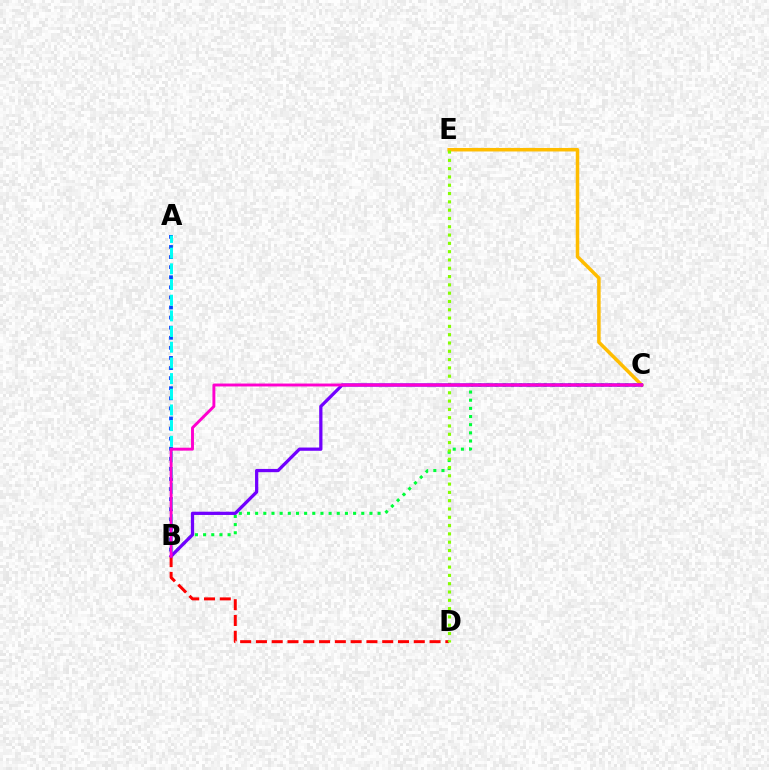{('B', 'C'): [{'color': '#00ff39', 'line_style': 'dotted', 'thickness': 2.22}, {'color': '#7200ff', 'line_style': 'solid', 'thickness': 2.34}, {'color': '#ff00cf', 'line_style': 'solid', 'thickness': 2.1}], ('C', 'E'): [{'color': '#ffbd00', 'line_style': 'solid', 'thickness': 2.52}], ('A', 'B'): [{'color': '#004bff', 'line_style': 'dotted', 'thickness': 2.74}, {'color': '#00fff6', 'line_style': 'dashed', 'thickness': 2.13}], ('B', 'D'): [{'color': '#ff0000', 'line_style': 'dashed', 'thickness': 2.14}], ('D', 'E'): [{'color': '#84ff00', 'line_style': 'dotted', 'thickness': 2.26}]}